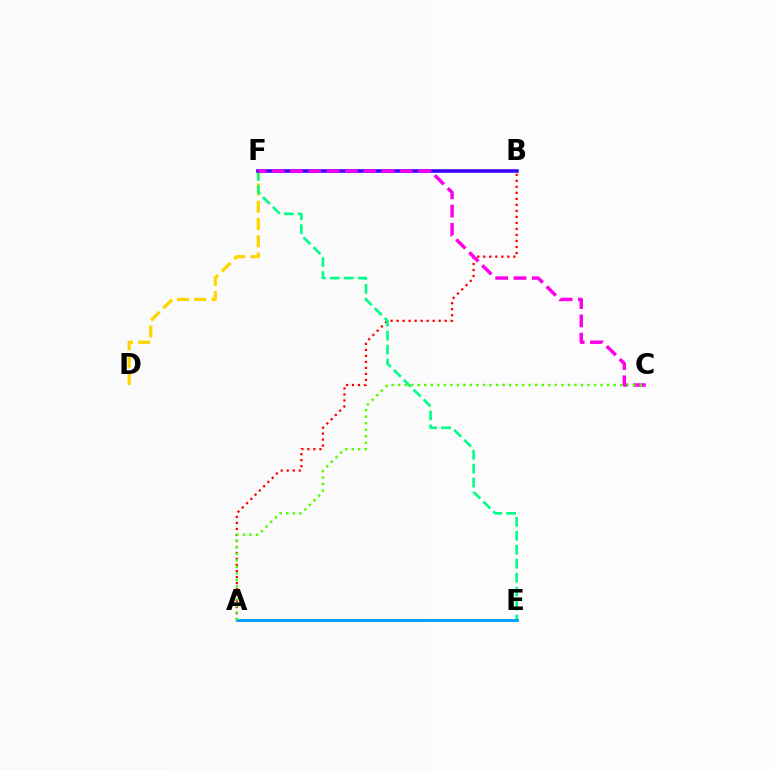{('D', 'F'): [{'color': '#ffd500', 'line_style': 'dashed', 'thickness': 2.35}], ('A', 'B'): [{'color': '#ff0000', 'line_style': 'dotted', 'thickness': 1.63}], ('E', 'F'): [{'color': '#00ff86', 'line_style': 'dashed', 'thickness': 1.9}], ('B', 'F'): [{'color': '#3700ff', 'line_style': 'solid', 'thickness': 2.57}], ('A', 'E'): [{'color': '#009eff', 'line_style': 'solid', 'thickness': 2.09}], ('C', 'F'): [{'color': '#ff00ed', 'line_style': 'dashed', 'thickness': 2.49}], ('A', 'C'): [{'color': '#4fff00', 'line_style': 'dotted', 'thickness': 1.77}]}